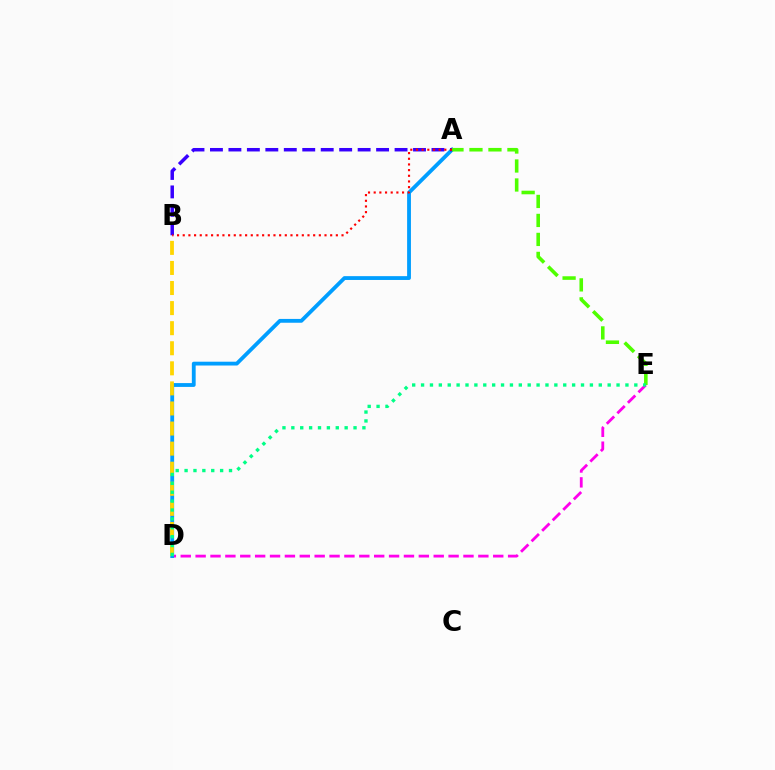{('D', 'E'): [{'color': '#ff00ed', 'line_style': 'dashed', 'thickness': 2.02}, {'color': '#00ff86', 'line_style': 'dotted', 'thickness': 2.41}], ('A', 'D'): [{'color': '#009eff', 'line_style': 'solid', 'thickness': 2.75}], ('B', 'D'): [{'color': '#ffd500', 'line_style': 'dashed', 'thickness': 2.73}], ('A', 'B'): [{'color': '#3700ff', 'line_style': 'dashed', 'thickness': 2.51}, {'color': '#ff0000', 'line_style': 'dotted', 'thickness': 1.54}], ('A', 'E'): [{'color': '#4fff00', 'line_style': 'dashed', 'thickness': 2.58}]}